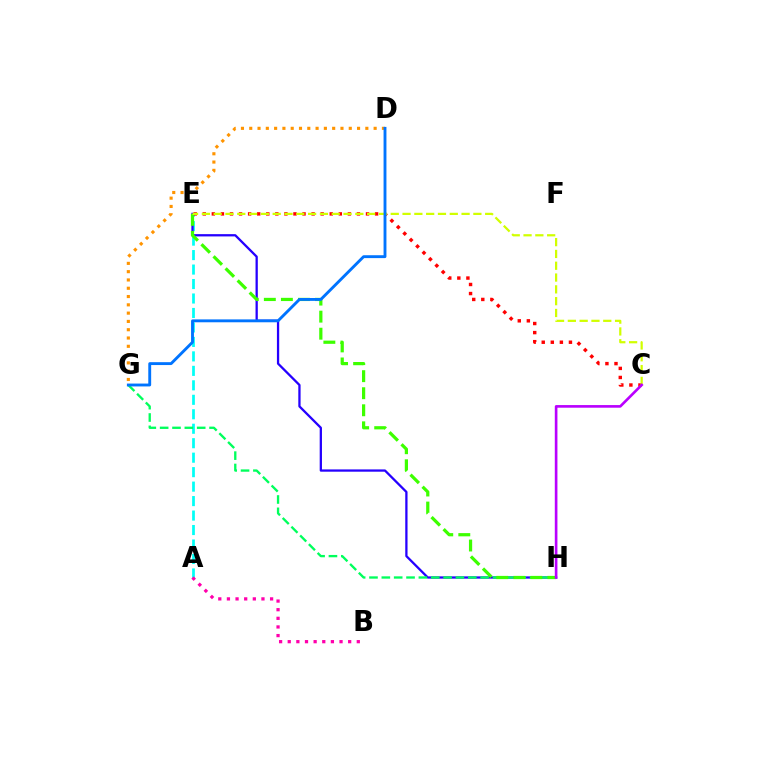{('D', 'G'): [{'color': '#ff9400', 'line_style': 'dotted', 'thickness': 2.25}, {'color': '#0074ff', 'line_style': 'solid', 'thickness': 2.07}], ('A', 'E'): [{'color': '#00fff6', 'line_style': 'dashed', 'thickness': 1.97}], ('E', 'H'): [{'color': '#2500ff', 'line_style': 'solid', 'thickness': 1.64}, {'color': '#3dff00', 'line_style': 'dashed', 'thickness': 2.32}], ('C', 'E'): [{'color': '#ff0000', 'line_style': 'dotted', 'thickness': 2.46}, {'color': '#d1ff00', 'line_style': 'dashed', 'thickness': 1.6}], ('G', 'H'): [{'color': '#00ff5c', 'line_style': 'dashed', 'thickness': 1.68}], ('C', 'H'): [{'color': '#b900ff', 'line_style': 'solid', 'thickness': 1.9}], ('A', 'B'): [{'color': '#ff00ac', 'line_style': 'dotted', 'thickness': 2.35}]}